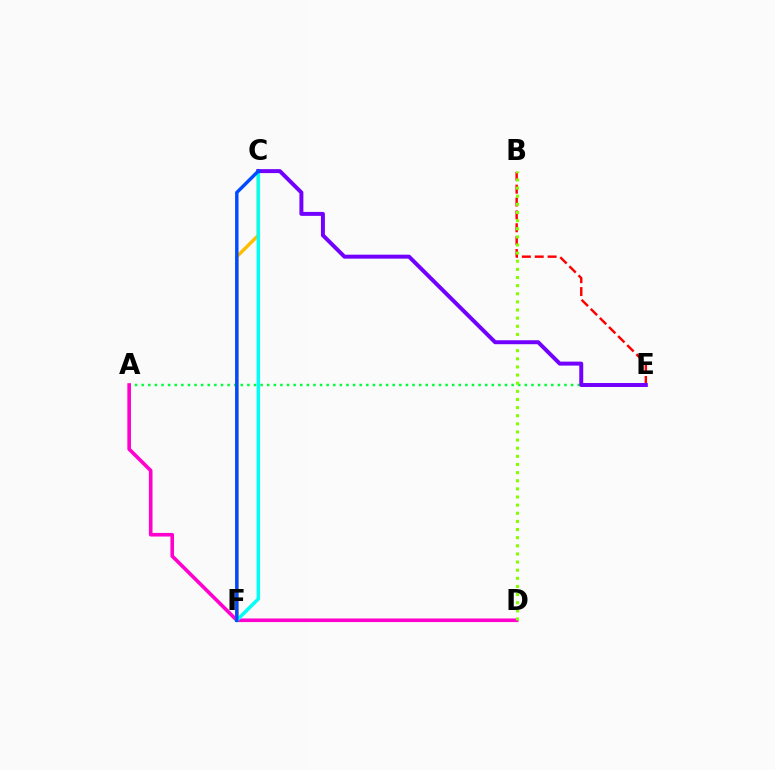{('A', 'E'): [{'color': '#00ff39', 'line_style': 'dotted', 'thickness': 1.79}], ('A', 'D'): [{'color': '#ff00cf', 'line_style': 'solid', 'thickness': 2.6}], ('B', 'E'): [{'color': '#ff0000', 'line_style': 'dashed', 'thickness': 1.75}], ('B', 'D'): [{'color': '#84ff00', 'line_style': 'dotted', 'thickness': 2.21}], ('C', 'F'): [{'color': '#ffbd00', 'line_style': 'solid', 'thickness': 2.45}, {'color': '#00fff6', 'line_style': 'solid', 'thickness': 2.49}, {'color': '#004bff', 'line_style': 'solid', 'thickness': 2.47}], ('C', 'E'): [{'color': '#7200ff', 'line_style': 'solid', 'thickness': 2.85}]}